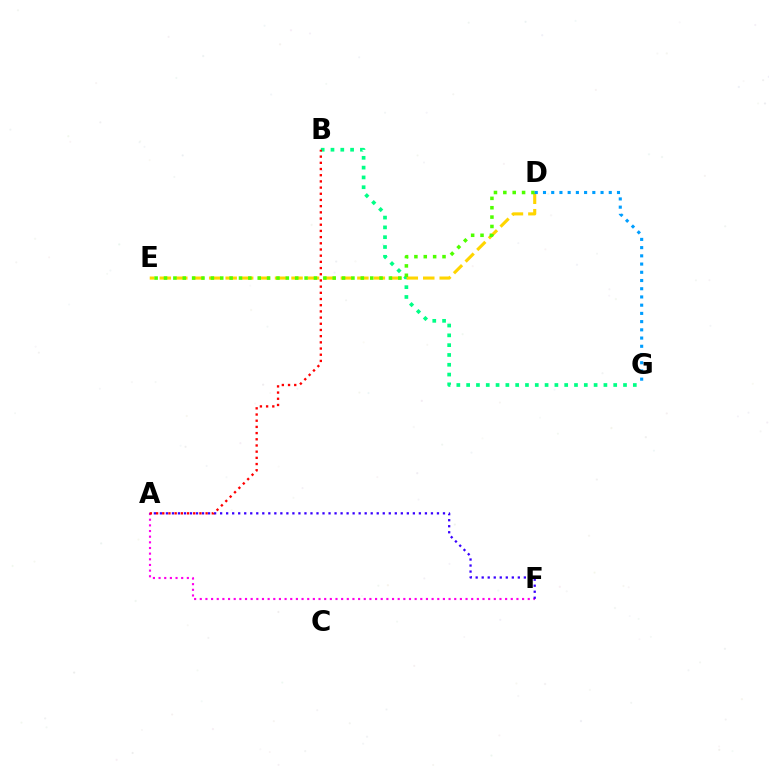{('B', 'G'): [{'color': '#00ff86', 'line_style': 'dotted', 'thickness': 2.66}], ('D', 'E'): [{'color': '#ffd500', 'line_style': 'dashed', 'thickness': 2.24}, {'color': '#4fff00', 'line_style': 'dotted', 'thickness': 2.55}], ('A', 'F'): [{'color': '#ff00ed', 'line_style': 'dotted', 'thickness': 1.54}, {'color': '#3700ff', 'line_style': 'dotted', 'thickness': 1.64}], ('D', 'G'): [{'color': '#009eff', 'line_style': 'dotted', 'thickness': 2.23}], ('A', 'B'): [{'color': '#ff0000', 'line_style': 'dotted', 'thickness': 1.68}]}